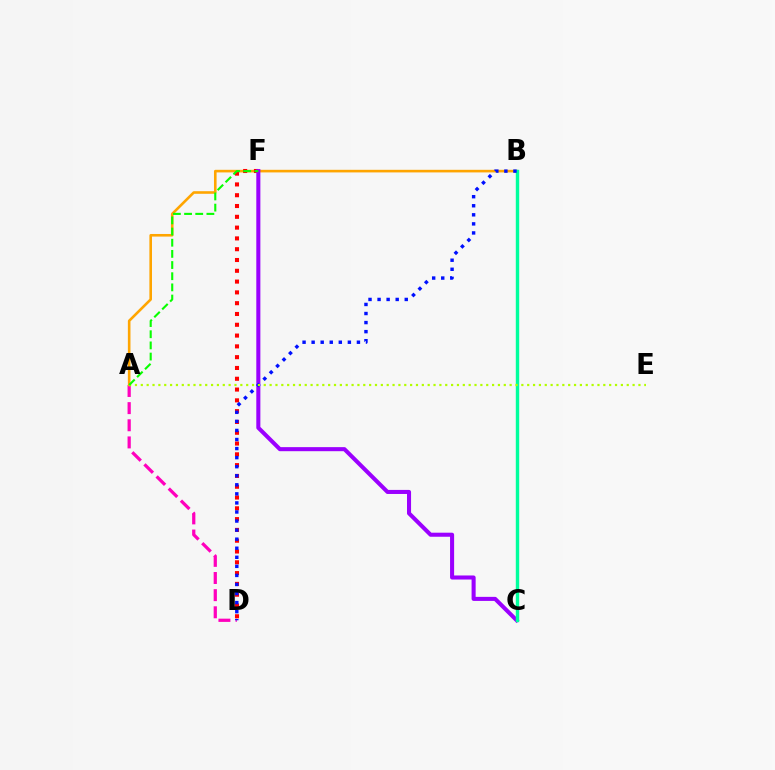{('A', 'D'): [{'color': '#ff00bd', 'line_style': 'dashed', 'thickness': 2.33}], ('A', 'B'): [{'color': '#ffa500', 'line_style': 'solid', 'thickness': 1.88}], ('D', 'F'): [{'color': '#ff0000', 'line_style': 'dotted', 'thickness': 2.93}], ('C', 'F'): [{'color': '#9b00ff', 'line_style': 'solid', 'thickness': 2.92}], ('B', 'C'): [{'color': '#00b5ff', 'line_style': 'dashed', 'thickness': 2.13}, {'color': '#00ff9d', 'line_style': 'solid', 'thickness': 2.45}], ('B', 'D'): [{'color': '#0010ff', 'line_style': 'dotted', 'thickness': 2.46}], ('A', 'E'): [{'color': '#b3ff00', 'line_style': 'dotted', 'thickness': 1.59}], ('A', 'F'): [{'color': '#08ff00', 'line_style': 'dashed', 'thickness': 1.52}]}